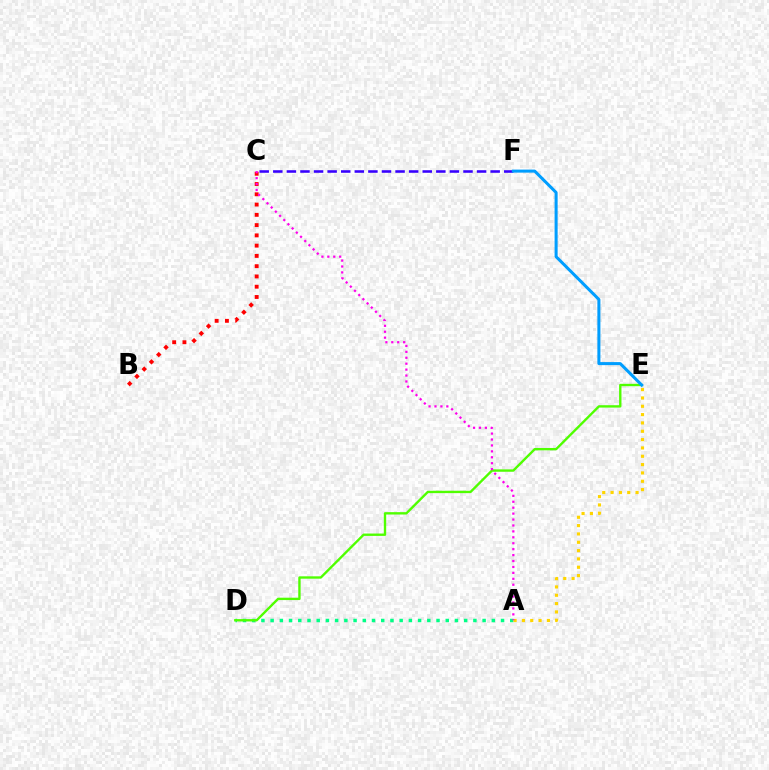{('B', 'C'): [{'color': '#ff0000', 'line_style': 'dotted', 'thickness': 2.79}], ('A', 'D'): [{'color': '#00ff86', 'line_style': 'dotted', 'thickness': 2.5}], ('D', 'E'): [{'color': '#4fff00', 'line_style': 'solid', 'thickness': 1.71}], ('C', 'F'): [{'color': '#3700ff', 'line_style': 'dashed', 'thickness': 1.85}], ('A', 'E'): [{'color': '#ffd500', 'line_style': 'dotted', 'thickness': 2.26}], ('E', 'F'): [{'color': '#009eff', 'line_style': 'solid', 'thickness': 2.18}], ('A', 'C'): [{'color': '#ff00ed', 'line_style': 'dotted', 'thickness': 1.61}]}